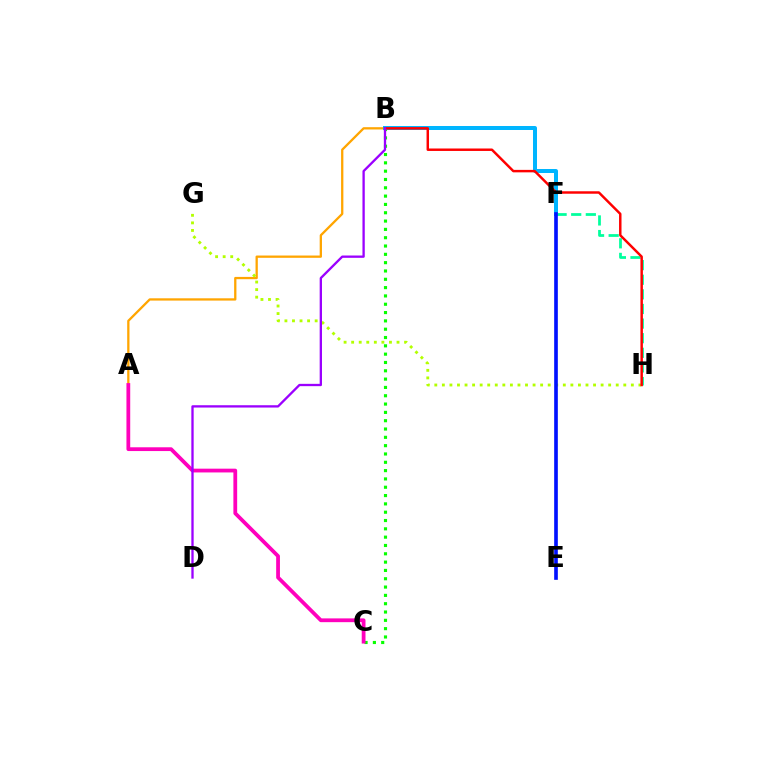{('B', 'C'): [{'color': '#08ff00', 'line_style': 'dotted', 'thickness': 2.26}], ('F', 'H'): [{'color': '#00ff9d', 'line_style': 'dashed', 'thickness': 1.99}], ('A', 'B'): [{'color': '#ffa500', 'line_style': 'solid', 'thickness': 1.65}], ('G', 'H'): [{'color': '#b3ff00', 'line_style': 'dotted', 'thickness': 2.05}], ('A', 'C'): [{'color': '#ff00bd', 'line_style': 'solid', 'thickness': 2.72}], ('B', 'F'): [{'color': '#00b5ff', 'line_style': 'solid', 'thickness': 2.87}], ('E', 'F'): [{'color': '#0010ff', 'line_style': 'solid', 'thickness': 2.63}], ('B', 'H'): [{'color': '#ff0000', 'line_style': 'solid', 'thickness': 1.77}], ('B', 'D'): [{'color': '#9b00ff', 'line_style': 'solid', 'thickness': 1.67}]}